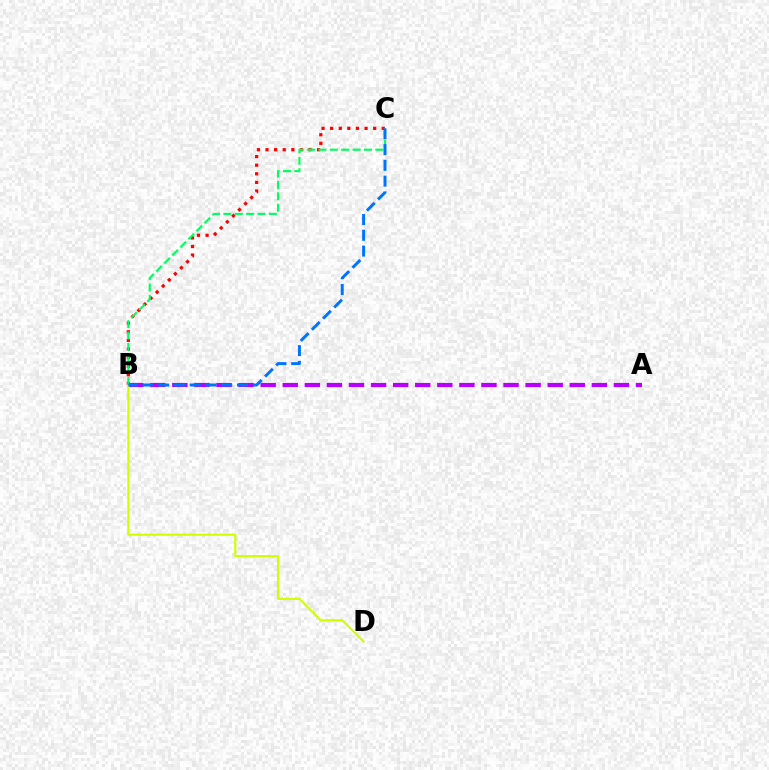{('B', 'C'): [{'color': '#ff0000', 'line_style': 'dotted', 'thickness': 2.34}, {'color': '#00ff5c', 'line_style': 'dashed', 'thickness': 1.55}, {'color': '#0074ff', 'line_style': 'dashed', 'thickness': 2.14}], ('A', 'B'): [{'color': '#b900ff', 'line_style': 'dashed', 'thickness': 3.0}], ('B', 'D'): [{'color': '#d1ff00', 'line_style': 'solid', 'thickness': 1.54}]}